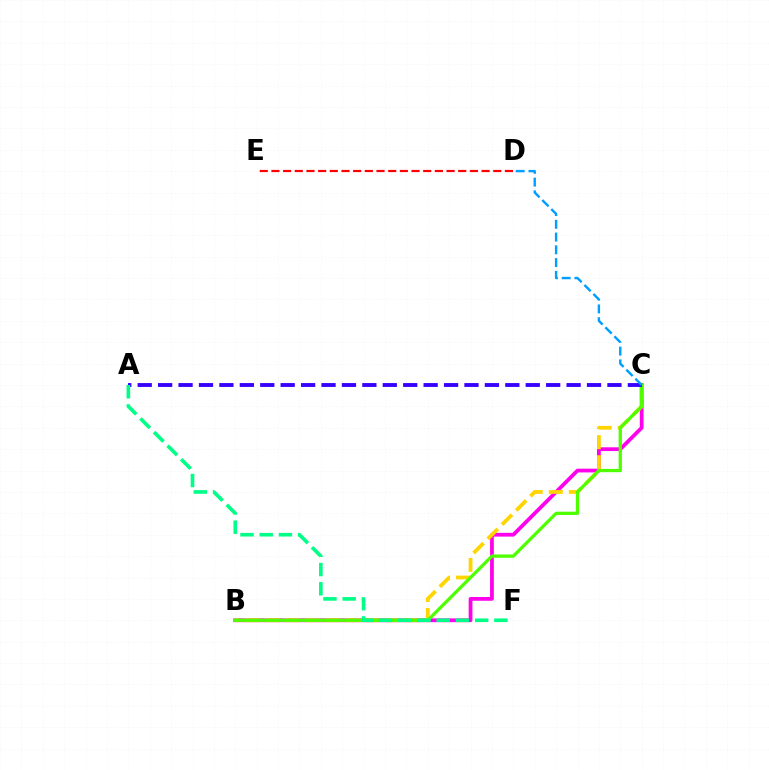{('B', 'C'): [{'color': '#ff00ed', 'line_style': 'solid', 'thickness': 2.7}, {'color': '#ffd500', 'line_style': 'dashed', 'thickness': 2.73}, {'color': '#4fff00', 'line_style': 'solid', 'thickness': 2.36}], ('D', 'E'): [{'color': '#ff0000', 'line_style': 'dashed', 'thickness': 1.59}], ('A', 'C'): [{'color': '#3700ff', 'line_style': 'dashed', 'thickness': 2.77}], ('A', 'F'): [{'color': '#00ff86', 'line_style': 'dashed', 'thickness': 2.61}], ('C', 'D'): [{'color': '#009eff', 'line_style': 'dashed', 'thickness': 1.73}]}